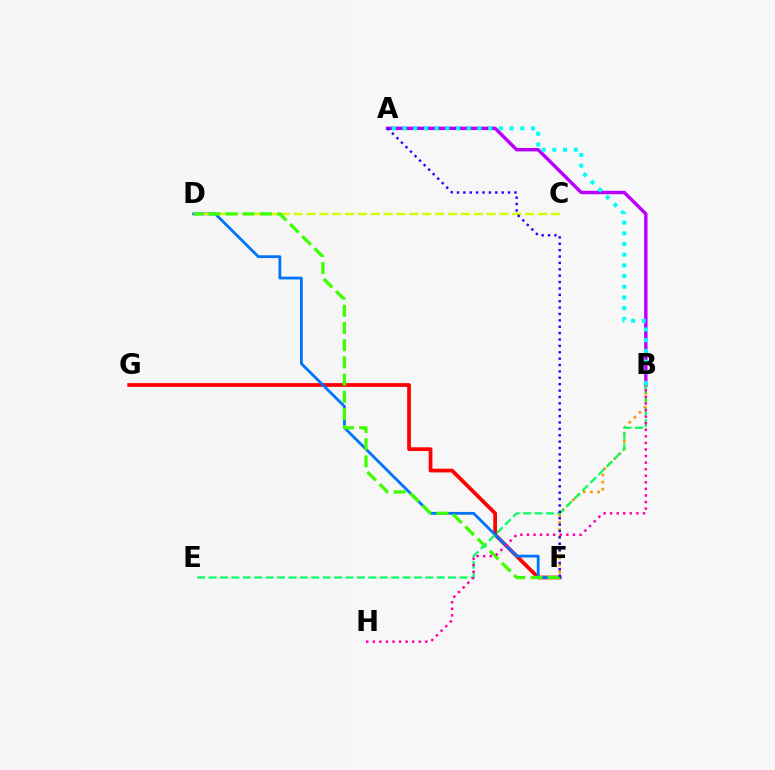{('F', 'G'): [{'color': '#ff0000', 'line_style': 'solid', 'thickness': 2.69}], ('D', 'F'): [{'color': '#0074ff', 'line_style': 'solid', 'thickness': 2.02}, {'color': '#3dff00', 'line_style': 'dashed', 'thickness': 2.34}], ('B', 'F'): [{'color': '#ff9400', 'line_style': 'dotted', 'thickness': 1.93}], ('C', 'D'): [{'color': '#d1ff00', 'line_style': 'dashed', 'thickness': 1.75}], ('A', 'B'): [{'color': '#b900ff', 'line_style': 'solid', 'thickness': 2.46}, {'color': '#00fff6', 'line_style': 'dotted', 'thickness': 2.91}], ('B', 'E'): [{'color': '#00ff5c', 'line_style': 'dashed', 'thickness': 1.55}], ('B', 'H'): [{'color': '#ff00ac', 'line_style': 'dotted', 'thickness': 1.79}], ('A', 'F'): [{'color': '#2500ff', 'line_style': 'dotted', 'thickness': 1.73}]}